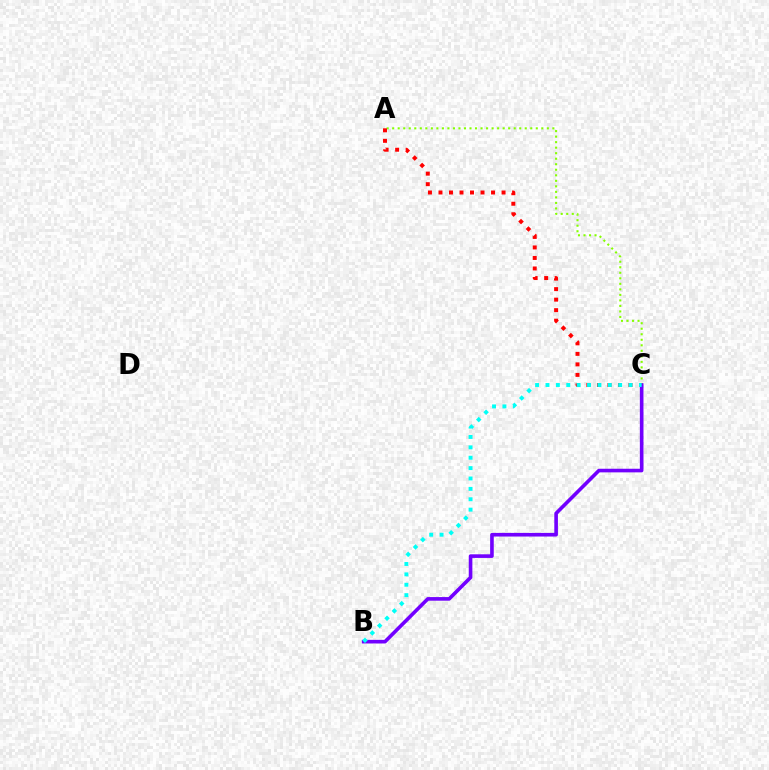{('A', 'C'): [{'color': '#84ff00', 'line_style': 'dotted', 'thickness': 1.5}, {'color': '#ff0000', 'line_style': 'dotted', 'thickness': 2.86}], ('B', 'C'): [{'color': '#7200ff', 'line_style': 'solid', 'thickness': 2.61}, {'color': '#00fff6', 'line_style': 'dotted', 'thickness': 2.82}]}